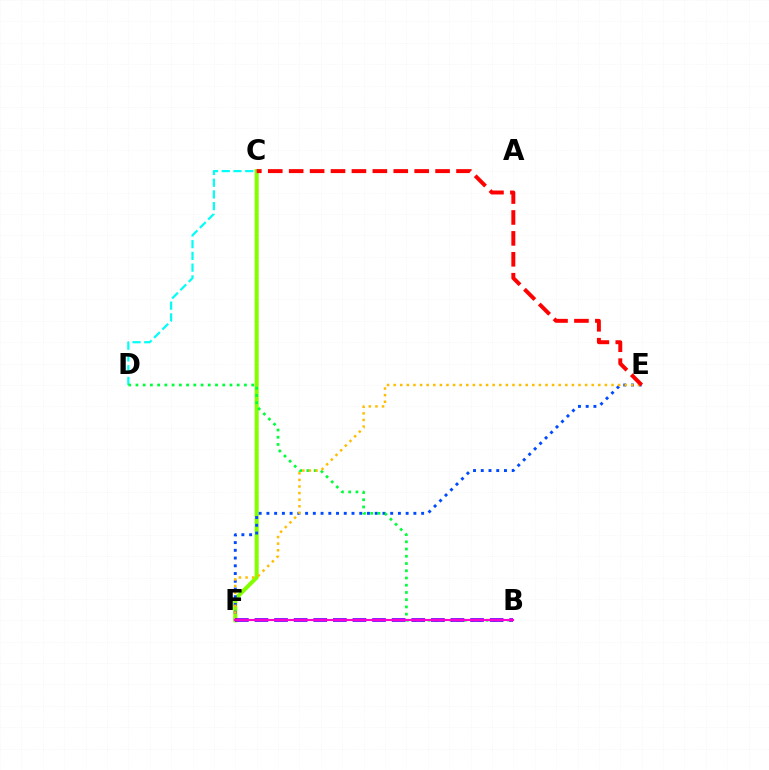{('C', 'F'): [{'color': '#84ff00', 'line_style': 'solid', 'thickness': 2.92}], ('E', 'F'): [{'color': '#004bff', 'line_style': 'dotted', 'thickness': 2.1}, {'color': '#ffbd00', 'line_style': 'dotted', 'thickness': 1.79}], ('C', 'D'): [{'color': '#00fff6', 'line_style': 'dashed', 'thickness': 1.59}], ('B', 'D'): [{'color': '#00ff39', 'line_style': 'dotted', 'thickness': 1.97}], ('B', 'F'): [{'color': '#7200ff', 'line_style': 'dashed', 'thickness': 2.66}, {'color': '#ff00cf', 'line_style': 'solid', 'thickness': 1.53}], ('C', 'E'): [{'color': '#ff0000', 'line_style': 'dashed', 'thickness': 2.84}]}